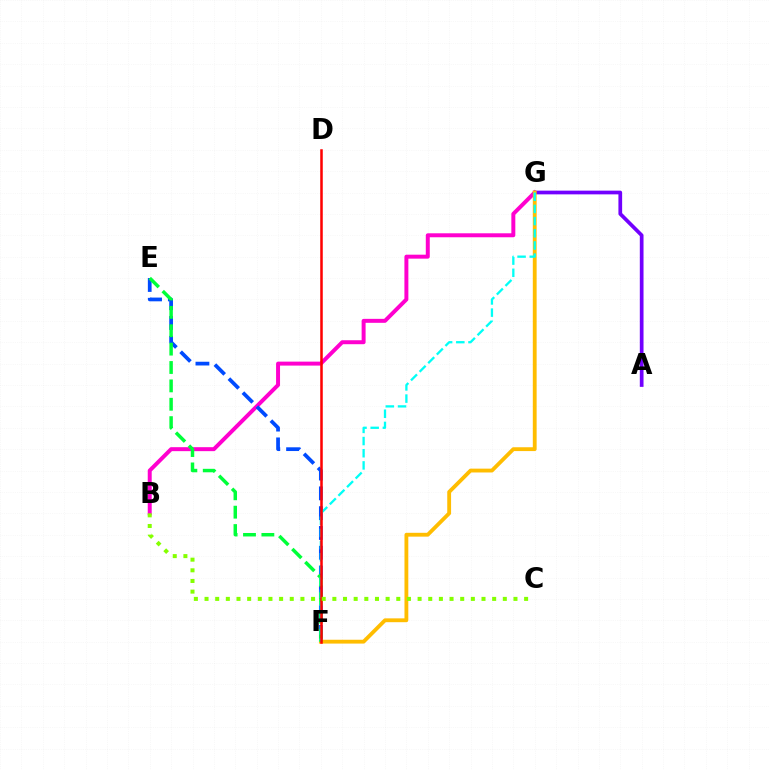{('B', 'G'): [{'color': '#ff00cf', 'line_style': 'solid', 'thickness': 2.86}], ('A', 'G'): [{'color': '#7200ff', 'line_style': 'solid', 'thickness': 2.68}], ('E', 'F'): [{'color': '#004bff', 'line_style': 'dashed', 'thickness': 2.69}, {'color': '#00ff39', 'line_style': 'dashed', 'thickness': 2.5}], ('F', 'G'): [{'color': '#ffbd00', 'line_style': 'solid', 'thickness': 2.76}, {'color': '#00fff6', 'line_style': 'dashed', 'thickness': 1.65}], ('D', 'F'): [{'color': '#ff0000', 'line_style': 'solid', 'thickness': 1.82}], ('B', 'C'): [{'color': '#84ff00', 'line_style': 'dotted', 'thickness': 2.89}]}